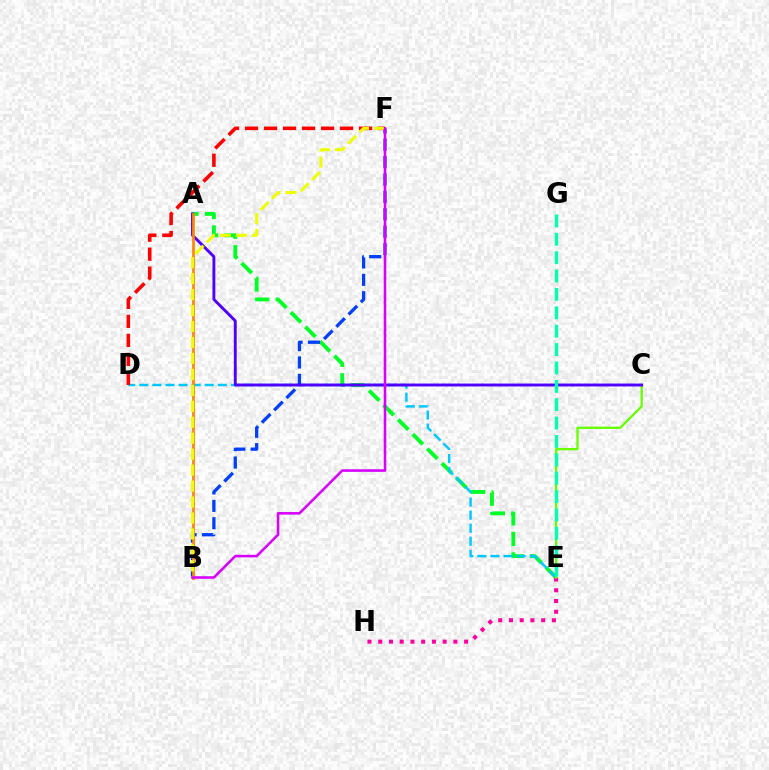{('A', 'E'): [{'color': '#00ff27', 'line_style': 'dashed', 'thickness': 2.79}], ('E', 'H'): [{'color': '#ff00a0', 'line_style': 'dotted', 'thickness': 2.92}], ('D', 'E'): [{'color': '#00c7ff', 'line_style': 'dashed', 'thickness': 1.78}], ('B', 'F'): [{'color': '#003fff', 'line_style': 'dashed', 'thickness': 2.36}, {'color': '#eeff00', 'line_style': 'dashed', 'thickness': 2.17}, {'color': '#d600ff', 'line_style': 'solid', 'thickness': 1.85}], ('C', 'E'): [{'color': '#66ff00', 'line_style': 'solid', 'thickness': 1.65}], ('A', 'C'): [{'color': '#4f00ff', 'line_style': 'solid', 'thickness': 2.08}], ('E', 'G'): [{'color': '#00ffaf', 'line_style': 'dashed', 'thickness': 2.5}], ('D', 'F'): [{'color': '#ff0000', 'line_style': 'dashed', 'thickness': 2.58}], ('A', 'B'): [{'color': '#ff8800', 'line_style': 'solid', 'thickness': 1.95}]}